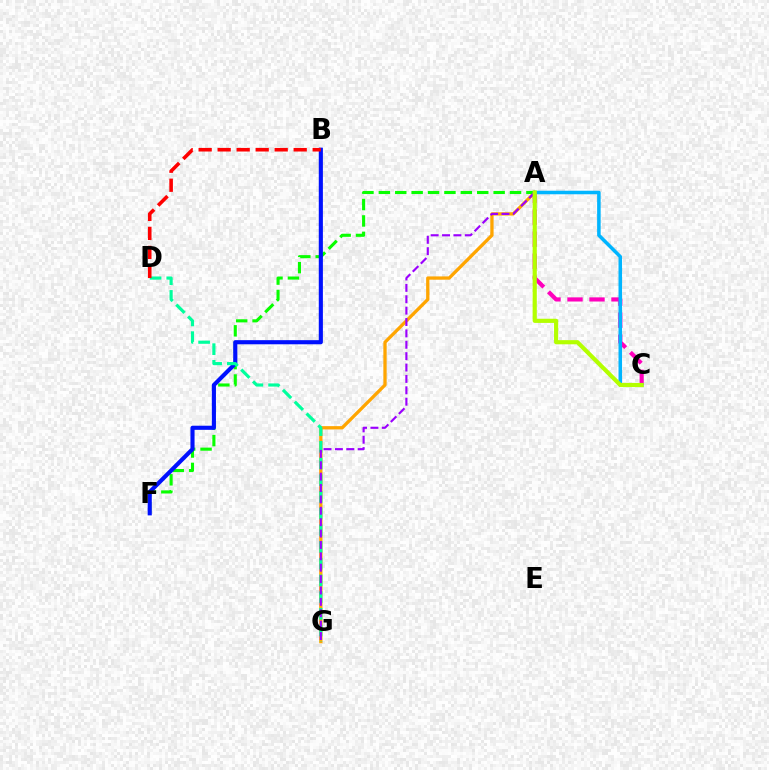{('A', 'G'): [{'color': '#ffa500', 'line_style': 'solid', 'thickness': 2.37}, {'color': '#9b00ff', 'line_style': 'dashed', 'thickness': 1.55}], ('A', 'F'): [{'color': '#08ff00', 'line_style': 'dashed', 'thickness': 2.23}], ('B', 'F'): [{'color': '#0010ff', 'line_style': 'solid', 'thickness': 2.96}], ('A', 'C'): [{'color': '#ff00bd', 'line_style': 'dashed', 'thickness': 2.99}, {'color': '#00b5ff', 'line_style': 'solid', 'thickness': 2.54}, {'color': '#b3ff00', 'line_style': 'solid', 'thickness': 2.99}], ('D', 'G'): [{'color': '#00ff9d', 'line_style': 'dashed', 'thickness': 2.27}], ('B', 'D'): [{'color': '#ff0000', 'line_style': 'dashed', 'thickness': 2.58}]}